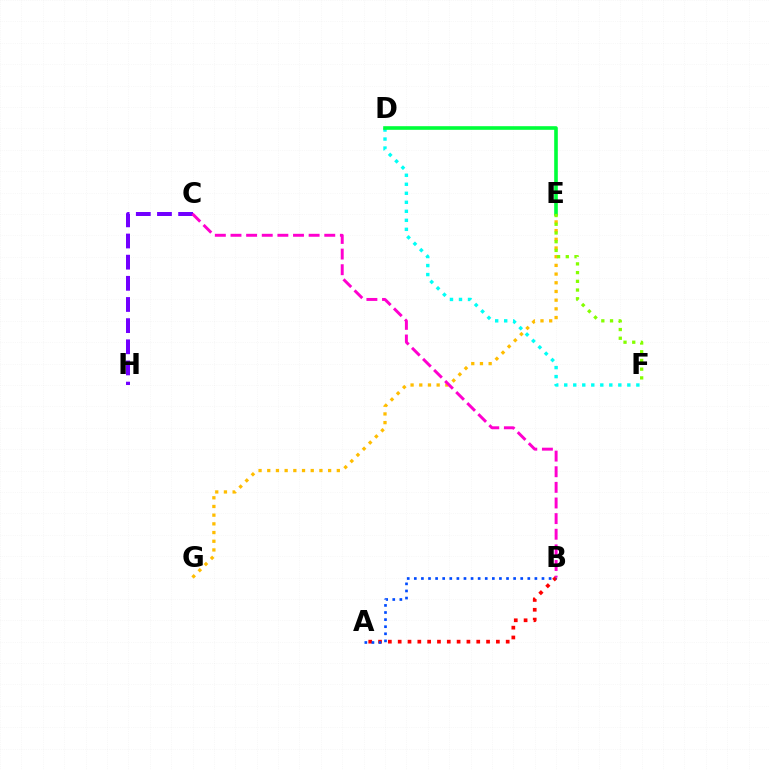{('D', 'F'): [{'color': '#00fff6', 'line_style': 'dotted', 'thickness': 2.45}], ('E', 'G'): [{'color': '#ffbd00', 'line_style': 'dotted', 'thickness': 2.36}], ('D', 'E'): [{'color': '#00ff39', 'line_style': 'solid', 'thickness': 2.61}], ('A', 'B'): [{'color': '#ff0000', 'line_style': 'dotted', 'thickness': 2.67}, {'color': '#004bff', 'line_style': 'dotted', 'thickness': 1.93}], ('E', 'F'): [{'color': '#84ff00', 'line_style': 'dotted', 'thickness': 2.37}], ('C', 'H'): [{'color': '#7200ff', 'line_style': 'dashed', 'thickness': 2.87}], ('B', 'C'): [{'color': '#ff00cf', 'line_style': 'dashed', 'thickness': 2.12}]}